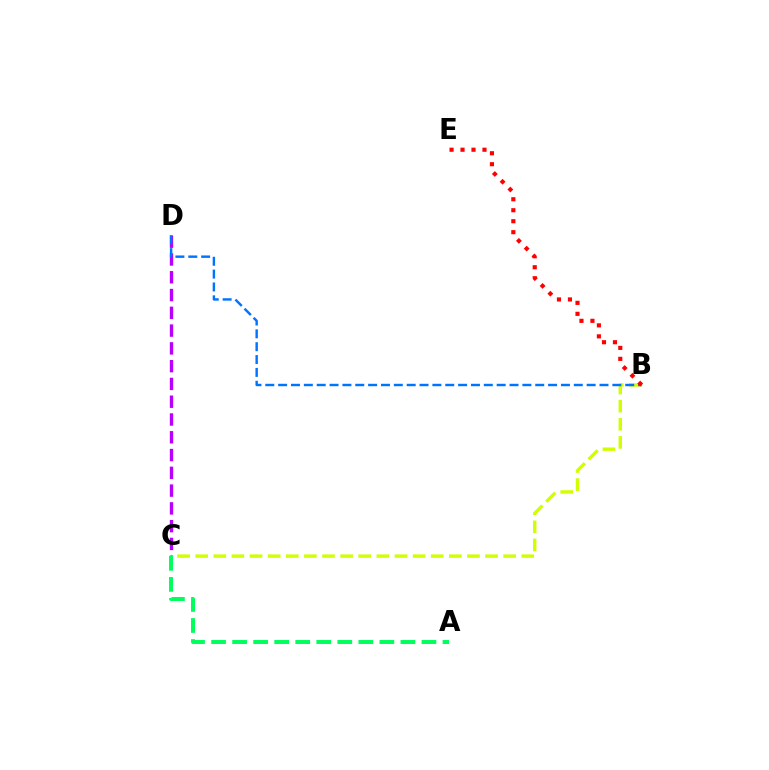{('B', 'C'): [{'color': '#d1ff00', 'line_style': 'dashed', 'thickness': 2.46}], ('C', 'D'): [{'color': '#b900ff', 'line_style': 'dashed', 'thickness': 2.42}], ('B', 'D'): [{'color': '#0074ff', 'line_style': 'dashed', 'thickness': 1.75}], ('A', 'C'): [{'color': '#00ff5c', 'line_style': 'dashed', 'thickness': 2.86}], ('B', 'E'): [{'color': '#ff0000', 'line_style': 'dotted', 'thickness': 2.98}]}